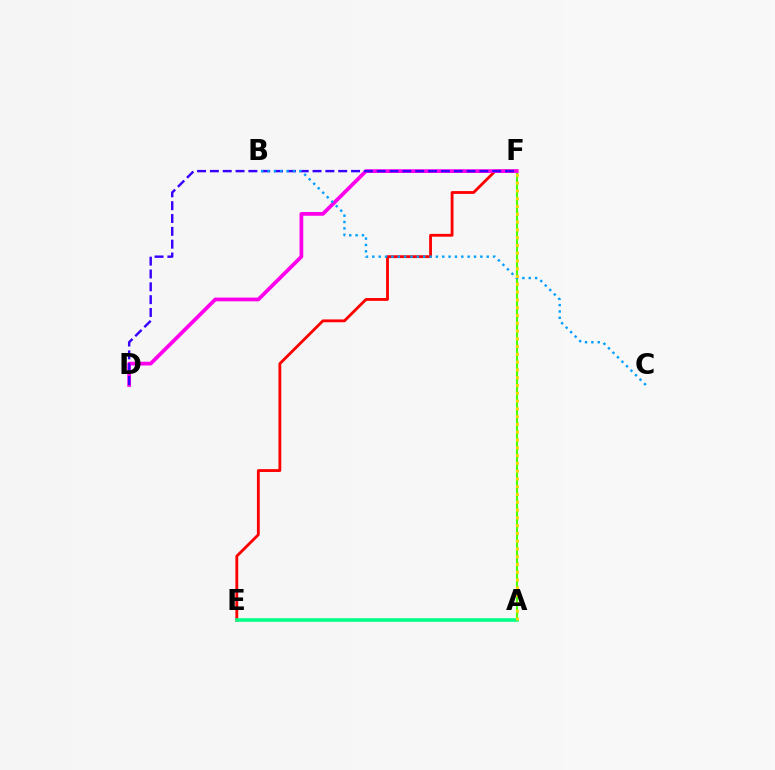{('E', 'F'): [{'color': '#ff0000', 'line_style': 'solid', 'thickness': 2.03}], ('A', 'F'): [{'color': '#4fff00', 'line_style': 'solid', 'thickness': 1.54}, {'color': '#ffd500', 'line_style': 'dotted', 'thickness': 2.11}], ('D', 'F'): [{'color': '#ff00ed', 'line_style': 'solid', 'thickness': 2.7}, {'color': '#3700ff', 'line_style': 'dashed', 'thickness': 1.74}], ('A', 'E'): [{'color': '#00ff86', 'line_style': 'solid', 'thickness': 2.56}], ('B', 'C'): [{'color': '#009eff', 'line_style': 'dotted', 'thickness': 1.73}]}